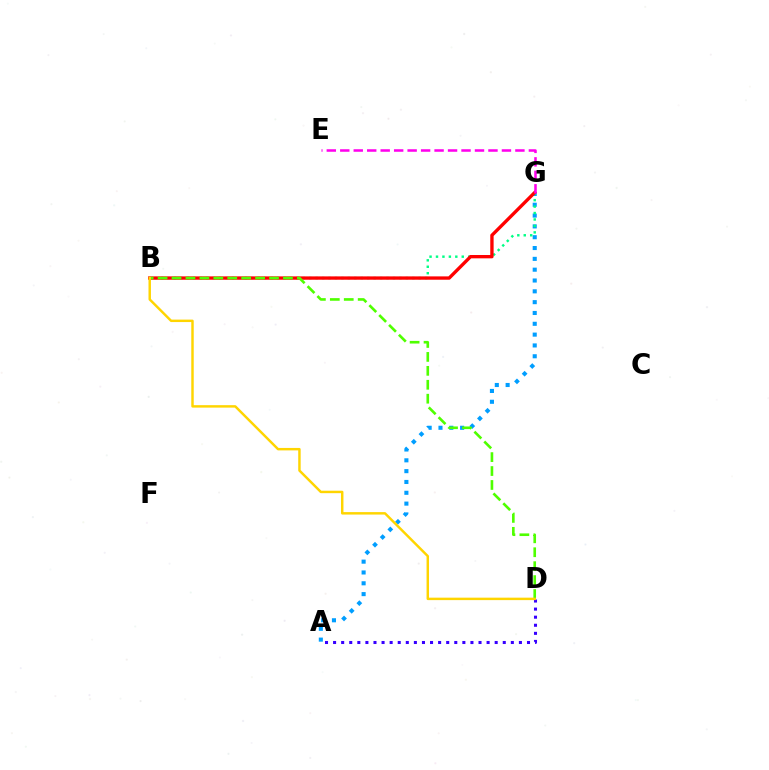{('A', 'D'): [{'color': '#3700ff', 'line_style': 'dotted', 'thickness': 2.2}], ('A', 'G'): [{'color': '#009eff', 'line_style': 'dotted', 'thickness': 2.94}], ('B', 'G'): [{'color': '#00ff86', 'line_style': 'dotted', 'thickness': 1.75}, {'color': '#ff0000', 'line_style': 'solid', 'thickness': 2.41}], ('E', 'G'): [{'color': '#ff00ed', 'line_style': 'dashed', 'thickness': 1.83}], ('B', 'D'): [{'color': '#4fff00', 'line_style': 'dashed', 'thickness': 1.89}, {'color': '#ffd500', 'line_style': 'solid', 'thickness': 1.77}]}